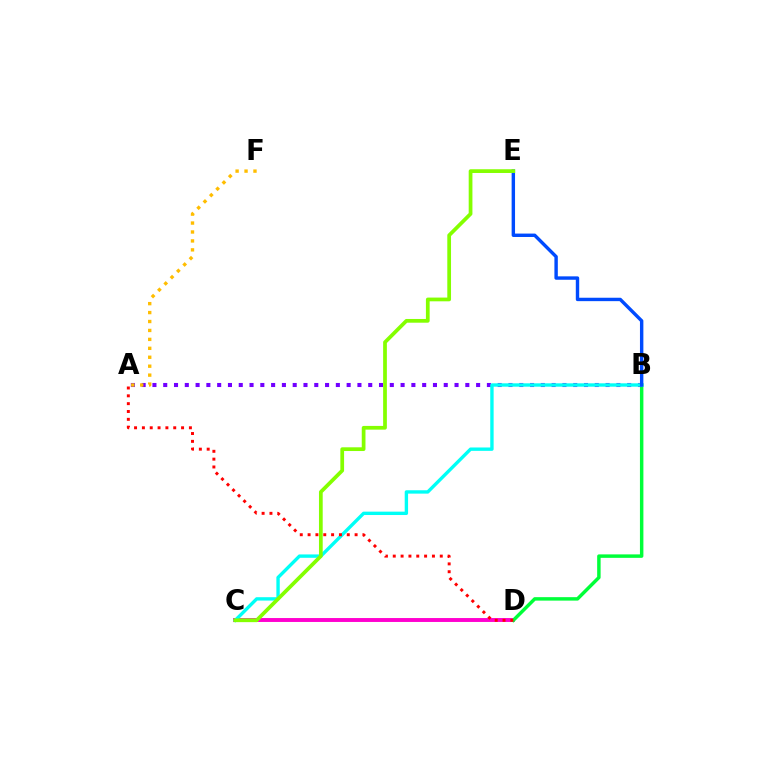{('C', 'D'): [{'color': '#ff00cf', 'line_style': 'solid', 'thickness': 2.82}], ('B', 'D'): [{'color': '#00ff39', 'line_style': 'solid', 'thickness': 2.49}], ('A', 'B'): [{'color': '#7200ff', 'line_style': 'dotted', 'thickness': 2.93}], ('B', 'C'): [{'color': '#00fff6', 'line_style': 'solid', 'thickness': 2.43}], ('B', 'E'): [{'color': '#004bff', 'line_style': 'solid', 'thickness': 2.45}], ('C', 'E'): [{'color': '#84ff00', 'line_style': 'solid', 'thickness': 2.69}], ('A', 'F'): [{'color': '#ffbd00', 'line_style': 'dotted', 'thickness': 2.43}], ('A', 'D'): [{'color': '#ff0000', 'line_style': 'dotted', 'thickness': 2.13}]}